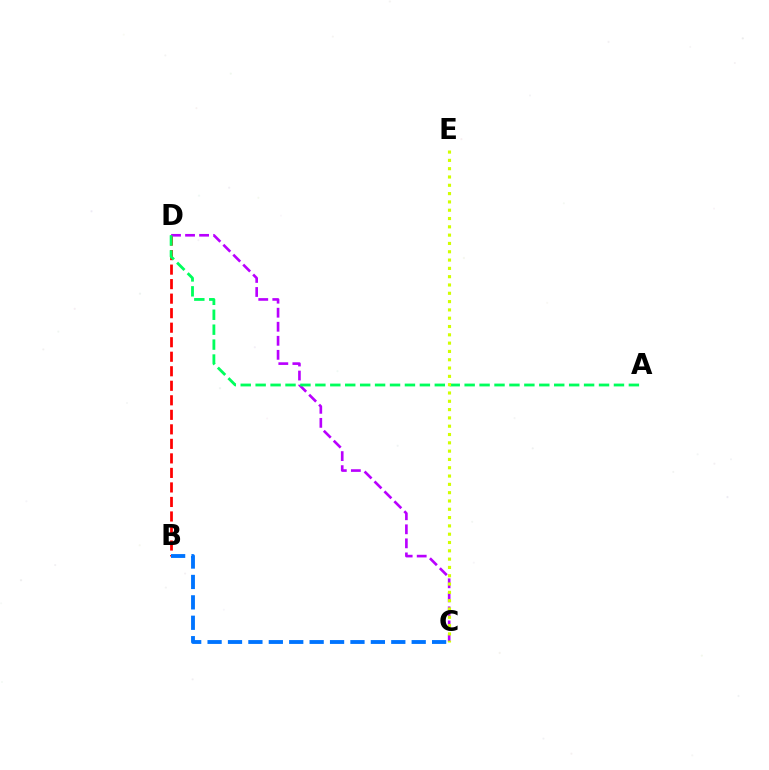{('B', 'D'): [{'color': '#ff0000', 'line_style': 'dashed', 'thickness': 1.97}], ('B', 'C'): [{'color': '#0074ff', 'line_style': 'dashed', 'thickness': 2.77}], ('C', 'D'): [{'color': '#b900ff', 'line_style': 'dashed', 'thickness': 1.91}], ('A', 'D'): [{'color': '#00ff5c', 'line_style': 'dashed', 'thickness': 2.03}], ('C', 'E'): [{'color': '#d1ff00', 'line_style': 'dotted', 'thickness': 2.26}]}